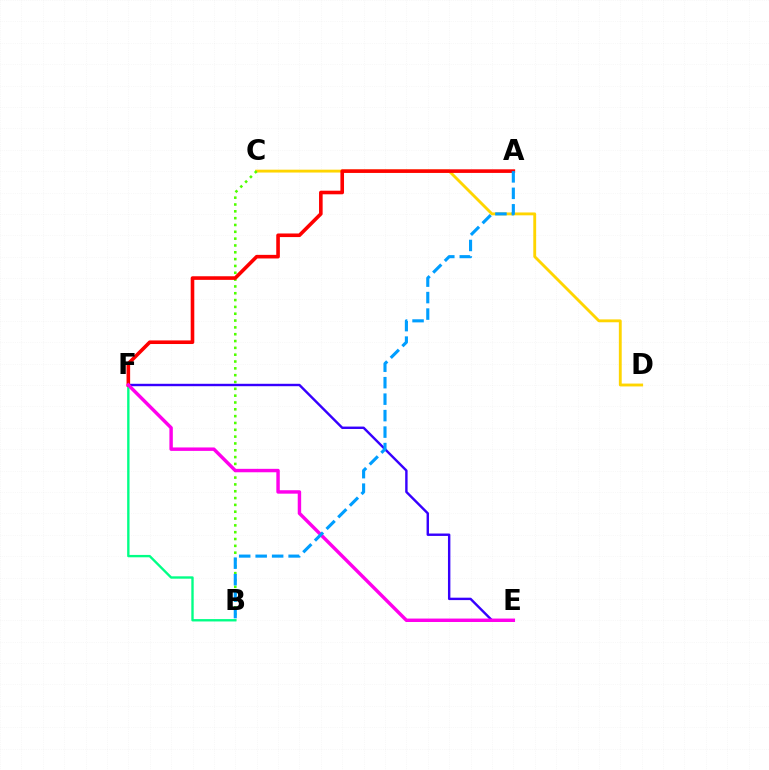{('C', 'D'): [{'color': '#ffd500', 'line_style': 'solid', 'thickness': 2.06}], ('B', 'C'): [{'color': '#4fff00', 'line_style': 'dotted', 'thickness': 1.85}], ('B', 'F'): [{'color': '#00ff86', 'line_style': 'solid', 'thickness': 1.71}], ('E', 'F'): [{'color': '#3700ff', 'line_style': 'solid', 'thickness': 1.74}, {'color': '#ff00ed', 'line_style': 'solid', 'thickness': 2.47}], ('A', 'F'): [{'color': '#ff0000', 'line_style': 'solid', 'thickness': 2.59}], ('A', 'B'): [{'color': '#009eff', 'line_style': 'dashed', 'thickness': 2.24}]}